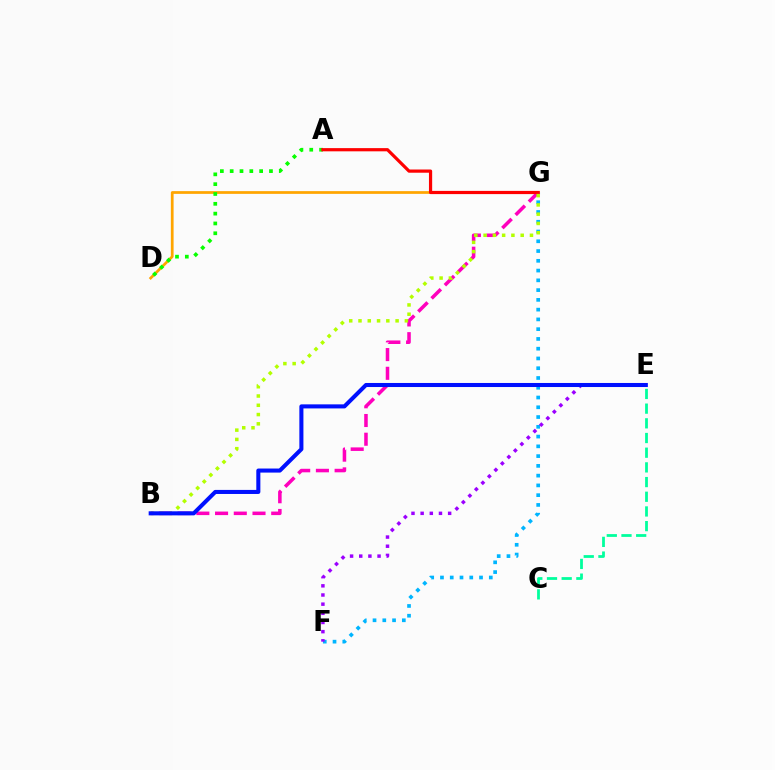{('D', 'G'): [{'color': '#ffa500', 'line_style': 'solid', 'thickness': 1.97}], ('C', 'E'): [{'color': '#00ff9d', 'line_style': 'dashed', 'thickness': 2.0}], ('F', 'G'): [{'color': '#00b5ff', 'line_style': 'dotted', 'thickness': 2.65}], ('B', 'G'): [{'color': '#ff00bd', 'line_style': 'dashed', 'thickness': 2.54}, {'color': '#b3ff00', 'line_style': 'dotted', 'thickness': 2.52}], ('A', 'D'): [{'color': '#08ff00', 'line_style': 'dotted', 'thickness': 2.67}], ('E', 'F'): [{'color': '#9b00ff', 'line_style': 'dotted', 'thickness': 2.49}], ('A', 'G'): [{'color': '#ff0000', 'line_style': 'solid', 'thickness': 2.31}], ('B', 'E'): [{'color': '#0010ff', 'line_style': 'solid', 'thickness': 2.92}]}